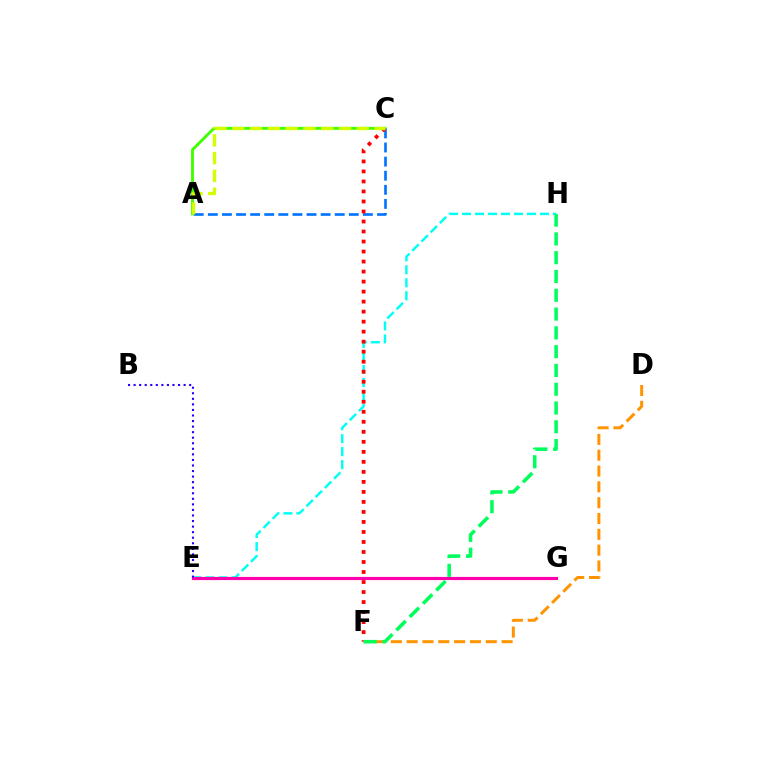{('E', 'H'): [{'color': '#00fff6', 'line_style': 'dashed', 'thickness': 1.77}], ('E', 'G'): [{'color': '#b900ff', 'line_style': 'dashed', 'thickness': 1.88}, {'color': '#ff00ac', 'line_style': 'solid', 'thickness': 2.28}], ('A', 'C'): [{'color': '#3dff00', 'line_style': 'solid', 'thickness': 2.07}, {'color': '#0074ff', 'line_style': 'dashed', 'thickness': 1.92}, {'color': '#d1ff00', 'line_style': 'dashed', 'thickness': 2.42}], ('C', 'F'): [{'color': '#ff0000', 'line_style': 'dotted', 'thickness': 2.72}], ('D', 'F'): [{'color': '#ff9400', 'line_style': 'dashed', 'thickness': 2.15}], ('F', 'H'): [{'color': '#00ff5c', 'line_style': 'dashed', 'thickness': 2.55}], ('B', 'E'): [{'color': '#2500ff', 'line_style': 'dotted', 'thickness': 1.51}]}